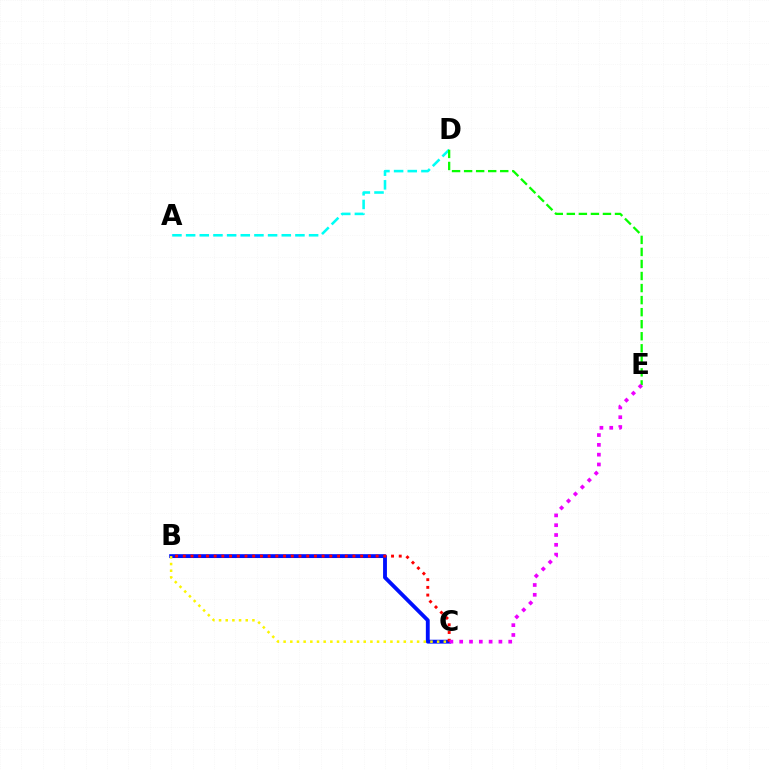{('B', 'C'): [{'color': '#0010ff', 'line_style': 'solid', 'thickness': 2.77}, {'color': '#ff0000', 'line_style': 'dotted', 'thickness': 2.1}, {'color': '#fcf500', 'line_style': 'dotted', 'thickness': 1.81}], ('A', 'D'): [{'color': '#00fff6', 'line_style': 'dashed', 'thickness': 1.86}], ('D', 'E'): [{'color': '#08ff00', 'line_style': 'dashed', 'thickness': 1.64}], ('C', 'E'): [{'color': '#ee00ff', 'line_style': 'dotted', 'thickness': 2.66}]}